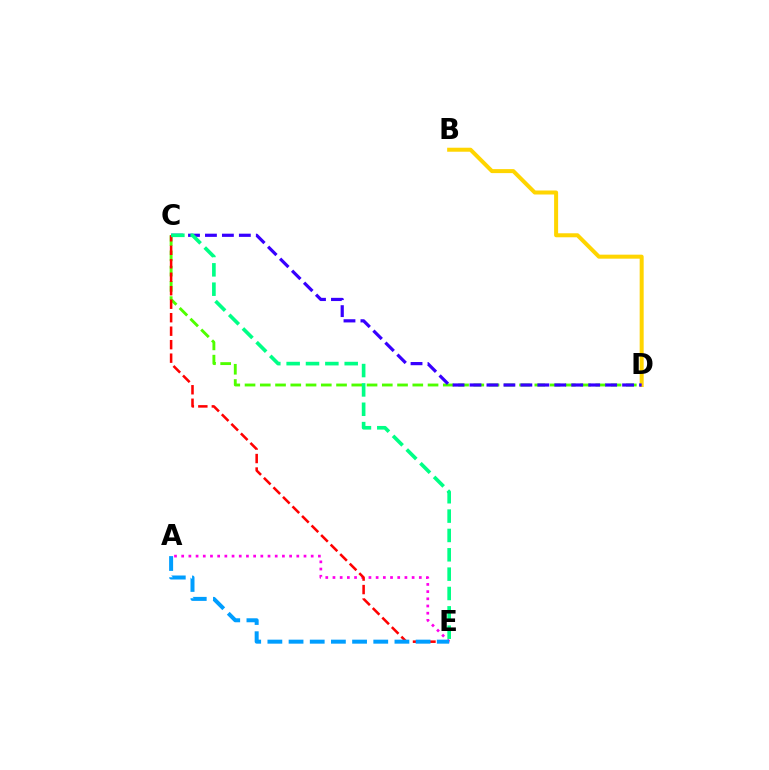{('C', 'D'): [{'color': '#4fff00', 'line_style': 'dashed', 'thickness': 2.07}, {'color': '#3700ff', 'line_style': 'dashed', 'thickness': 2.3}], ('A', 'E'): [{'color': '#ff00ed', 'line_style': 'dotted', 'thickness': 1.95}, {'color': '#009eff', 'line_style': 'dashed', 'thickness': 2.88}], ('C', 'E'): [{'color': '#ff0000', 'line_style': 'dashed', 'thickness': 1.83}, {'color': '#00ff86', 'line_style': 'dashed', 'thickness': 2.63}], ('B', 'D'): [{'color': '#ffd500', 'line_style': 'solid', 'thickness': 2.89}]}